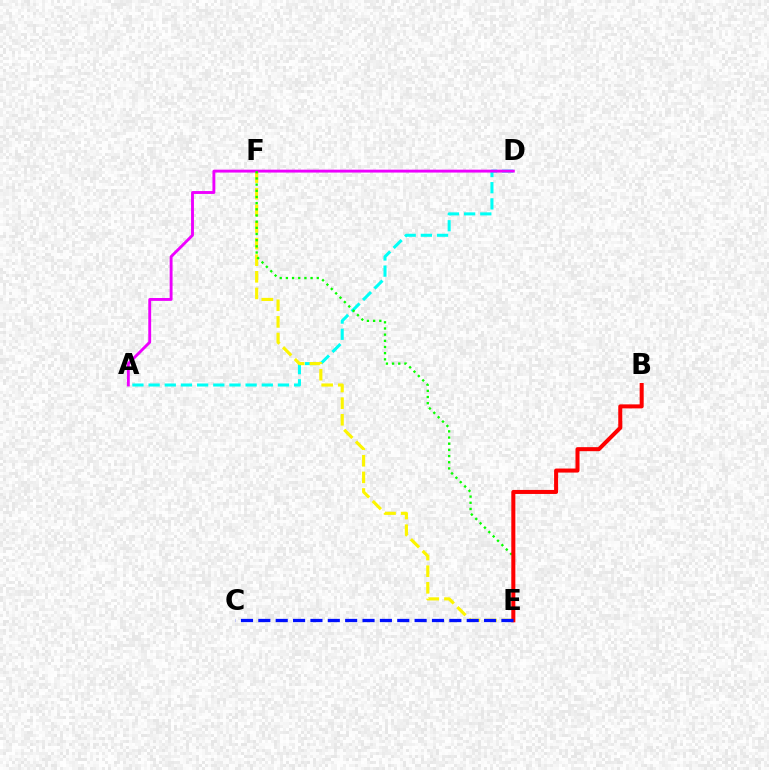{('A', 'D'): [{'color': '#00fff6', 'line_style': 'dashed', 'thickness': 2.2}, {'color': '#ee00ff', 'line_style': 'solid', 'thickness': 2.08}], ('E', 'F'): [{'color': '#fcf500', 'line_style': 'dashed', 'thickness': 2.26}, {'color': '#08ff00', 'line_style': 'dotted', 'thickness': 1.68}], ('B', 'E'): [{'color': '#ff0000', 'line_style': 'solid', 'thickness': 2.9}], ('C', 'E'): [{'color': '#0010ff', 'line_style': 'dashed', 'thickness': 2.36}]}